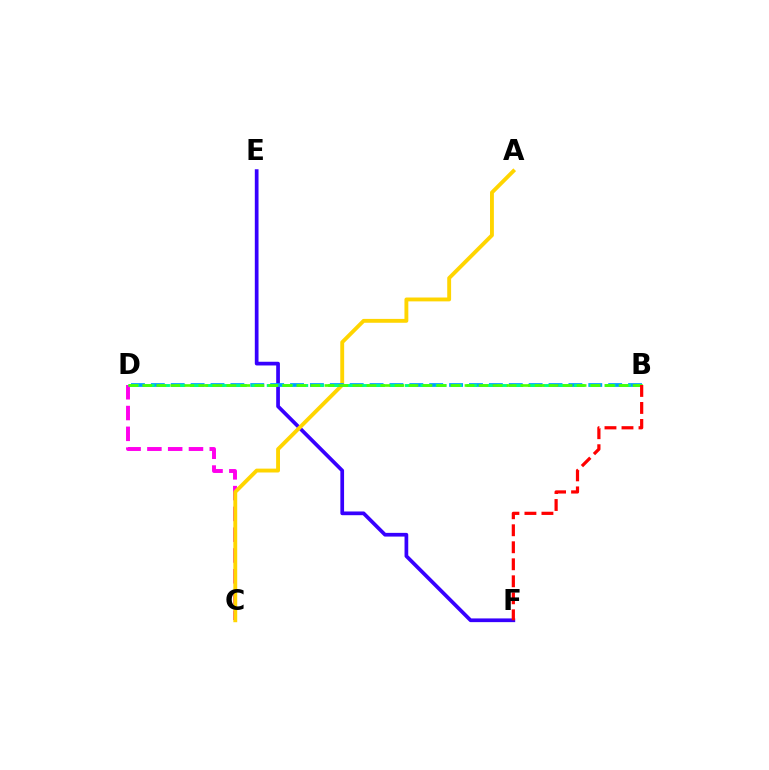{('C', 'D'): [{'color': '#ff00ed', 'line_style': 'dashed', 'thickness': 2.82}], ('E', 'F'): [{'color': '#3700ff', 'line_style': 'solid', 'thickness': 2.67}], ('A', 'C'): [{'color': '#ffd500', 'line_style': 'solid', 'thickness': 2.79}], ('B', 'D'): [{'color': '#009eff', 'line_style': 'dashed', 'thickness': 2.7}, {'color': '#00ff86', 'line_style': 'dashed', 'thickness': 2.09}, {'color': '#4fff00', 'line_style': 'dashed', 'thickness': 1.9}], ('B', 'F'): [{'color': '#ff0000', 'line_style': 'dashed', 'thickness': 2.31}]}